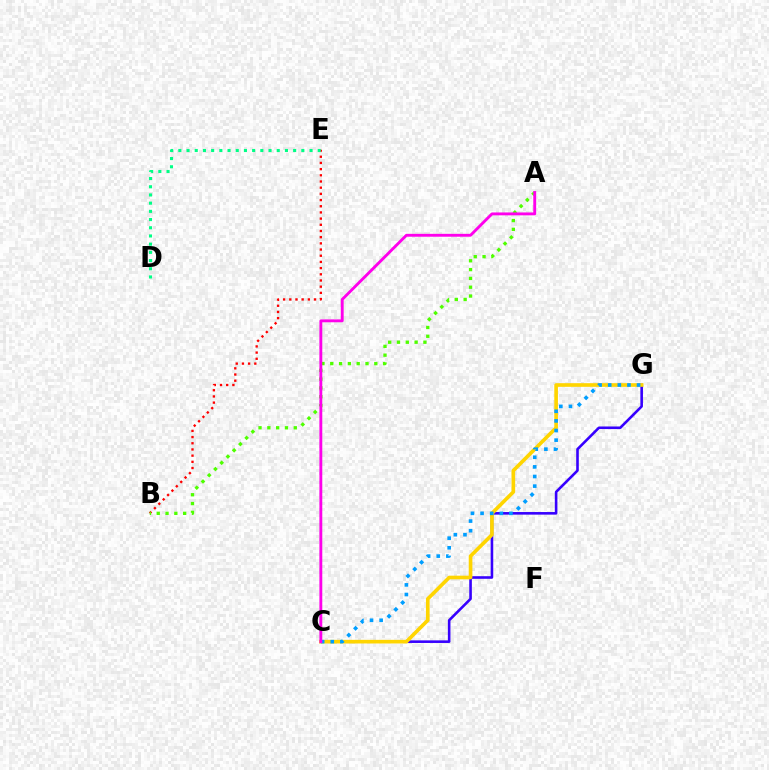{('C', 'G'): [{'color': '#3700ff', 'line_style': 'solid', 'thickness': 1.87}, {'color': '#ffd500', 'line_style': 'solid', 'thickness': 2.63}, {'color': '#009eff', 'line_style': 'dotted', 'thickness': 2.61}], ('B', 'E'): [{'color': '#ff0000', 'line_style': 'dotted', 'thickness': 1.68}], ('A', 'B'): [{'color': '#4fff00', 'line_style': 'dotted', 'thickness': 2.39}], ('D', 'E'): [{'color': '#00ff86', 'line_style': 'dotted', 'thickness': 2.23}], ('A', 'C'): [{'color': '#ff00ed', 'line_style': 'solid', 'thickness': 2.07}]}